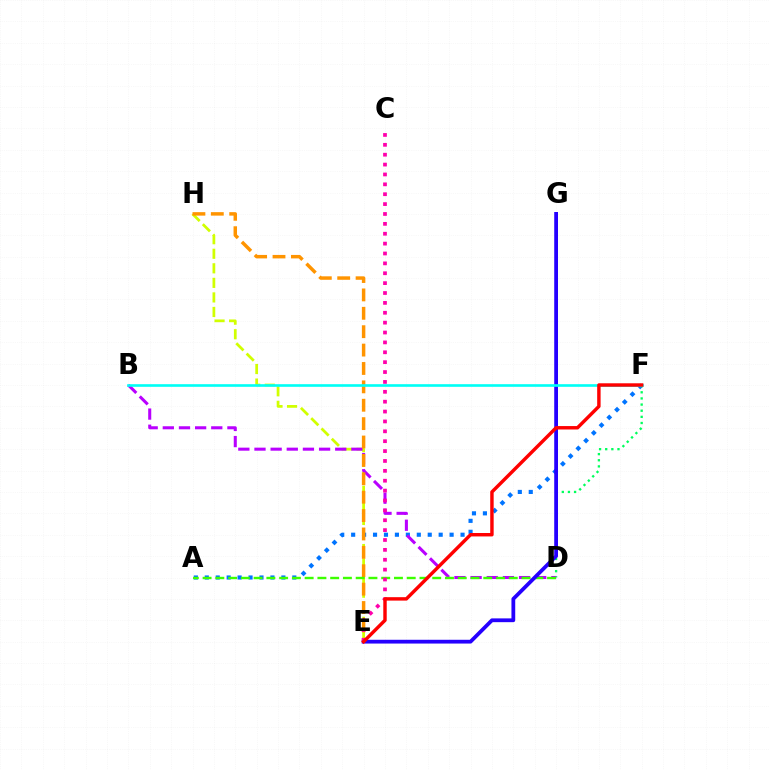{('A', 'F'): [{'color': '#0074ff', 'line_style': 'dotted', 'thickness': 2.97}], ('D', 'F'): [{'color': '#00ff5c', 'line_style': 'dotted', 'thickness': 1.67}], ('E', 'H'): [{'color': '#d1ff00', 'line_style': 'dashed', 'thickness': 1.98}, {'color': '#ff9400', 'line_style': 'dashed', 'thickness': 2.5}], ('B', 'D'): [{'color': '#b900ff', 'line_style': 'dashed', 'thickness': 2.19}], ('A', 'D'): [{'color': '#3dff00', 'line_style': 'dashed', 'thickness': 1.73}], ('E', 'G'): [{'color': '#2500ff', 'line_style': 'solid', 'thickness': 2.72}], ('B', 'F'): [{'color': '#00fff6', 'line_style': 'solid', 'thickness': 1.9}], ('C', 'E'): [{'color': '#ff00ac', 'line_style': 'dotted', 'thickness': 2.68}], ('E', 'F'): [{'color': '#ff0000', 'line_style': 'solid', 'thickness': 2.47}]}